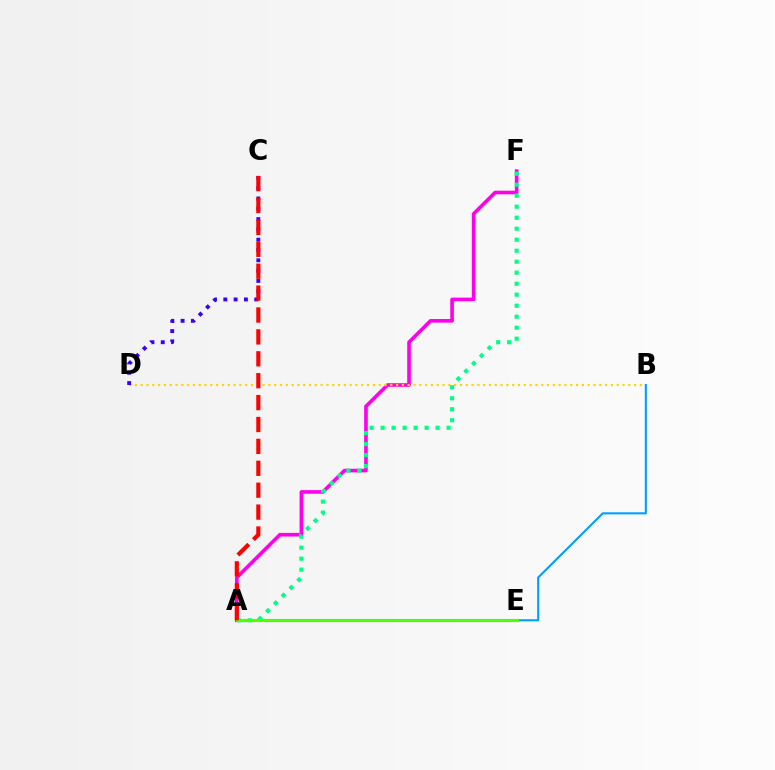{('A', 'F'): [{'color': '#ff00ed', 'line_style': 'solid', 'thickness': 2.61}, {'color': '#00ff86', 'line_style': 'dotted', 'thickness': 2.99}], ('B', 'D'): [{'color': '#ffd500', 'line_style': 'dotted', 'thickness': 1.58}], ('B', 'E'): [{'color': '#009eff', 'line_style': 'solid', 'thickness': 1.51}], ('C', 'D'): [{'color': '#3700ff', 'line_style': 'dotted', 'thickness': 2.8}], ('A', 'E'): [{'color': '#4fff00', 'line_style': 'solid', 'thickness': 2.24}], ('A', 'C'): [{'color': '#ff0000', 'line_style': 'dashed', 'thickness': 2.97}]}